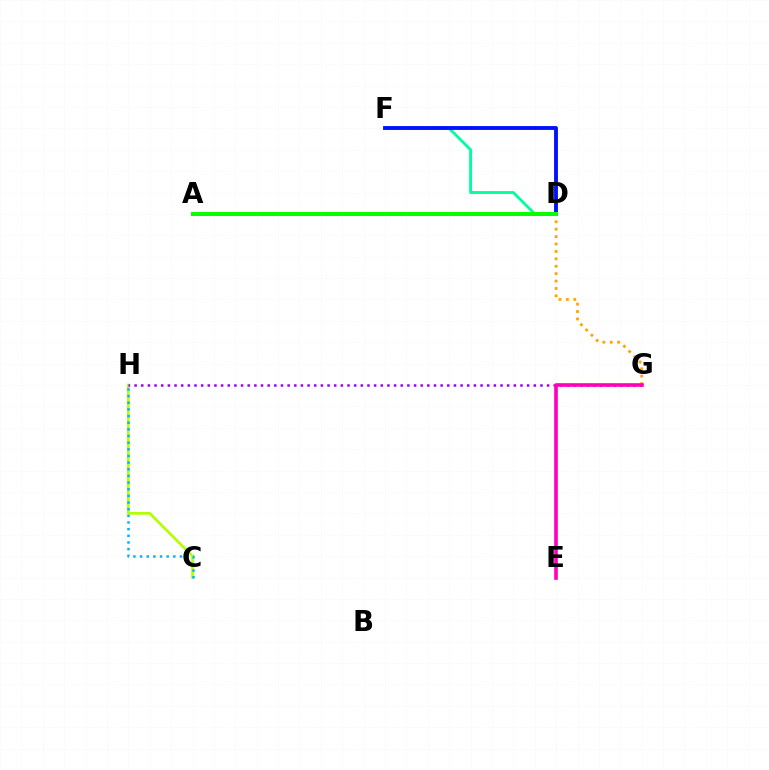{('A', 'D'): [{'color': '#ff0000', 'line_style': 'solid', 'thickness': 2.1}, {'color': '#08ff00', 'line_style': 'solid', 'thickness': 2.86}], ('C', 'H'): [{'color': '#b3ff00', 'line_style': 'solid', 'thickness': 1.93}, {'color': '#00b5ff', 'line_style': 'dotted', 'thickness': 1.81}], ('D', 'F'): [{'color': '#00ff9d', 'line_style': 'solid', 'thickness': 2.06}, {'color': '#0010ff', 'line_style': 'solid', 'thickness': 2.77}], ('A', 'G'): [{'color': '#ffa500', 'line_style': 'dotted', 'thickness': 2.01}], ('G', 'H'): [{'color': '#9b00ff', 'line_style': 'dotted', 'thickness': 1.81}], ('E', 'G'): [{'color': '#ff00bd', 'line_style': 'solid', 'thickness': 2.61}]}